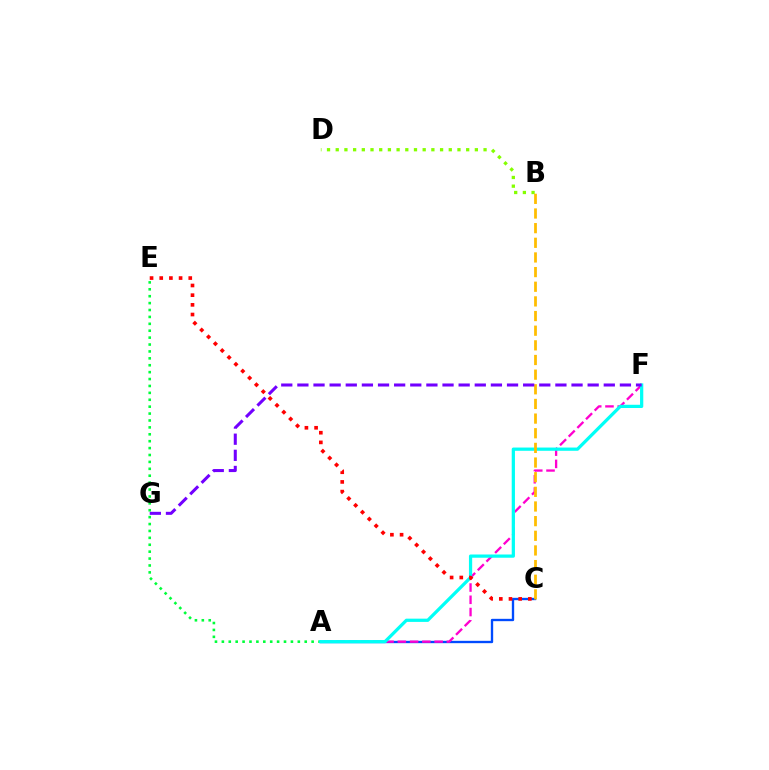{('A', 'E'): [{'color': '#00ff39', 'line_style': 'dotted', 'thickness': 1.88}], ('A', 'C'): [{'color': '#004bff', 'line_style': 'solid', 'thickness': 1.69}], ('A', 'F'): [{'color': '#ff00cf', 'line_style': 'dashed', 'thickness': 1.67}, {'color': '#00fff6', 'line_style': 'solid', 'thickness': 2.33}], ('B', 'D'): [{'color': '#84ff00', 'line_style': 'dotted', 'thickness': 2.36}], ('B', 'C'): [{'color': '#ffbd00', 'line_style': 'dashed', 'thickness': 1.99}], ('F', 'G'): [{'color': '#7200ff', 'line_style': 'dashed', 'thickness': 2.19}], ('C', 'E'): [{'color': '#ff0000', 'line_style': 'dotted', 'thickness': 2.63}]}